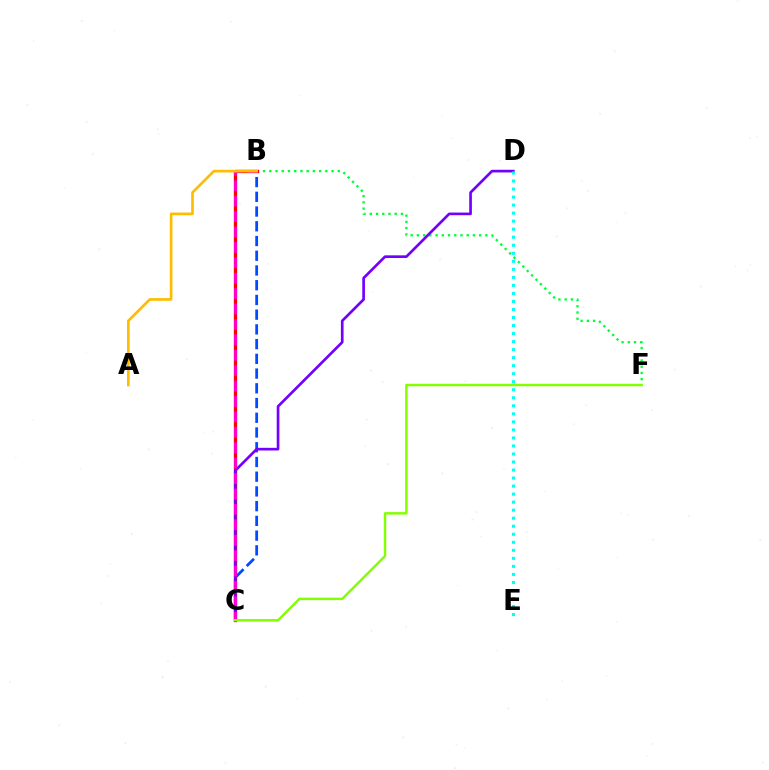{('B', 'F'): [{'color': '#00ff39', 'line_style': 'dotted', 'thickness': 1.69}], ('B', 'C'): [{'color': '#ff0000', 'line_style': 'solid', 'thickness': 2.38}, {'color': '#004bff', 'line_style': 'dashed', 'thickness': 2.0}, {'color': '#ff00cf', 'line_style': 'dashed', 'thickness': 2.09}], ('C', 'D'): [{'color': '#7200ff', 'line_style': 'solid', 'thickness': 1.92}], ('A', 'B'): [{'color': '#ffbd00', 'line_style': 'solid', 'thickness': 1.94}], ('D', 'E'): [{'color': '#00fff6', 'line_style': 'dotted', 'thickness': 2.18}], ('C', 'F'): [{'color': '#84ff00', 'line_style': 'solid', 'thickness': 1.77}]}